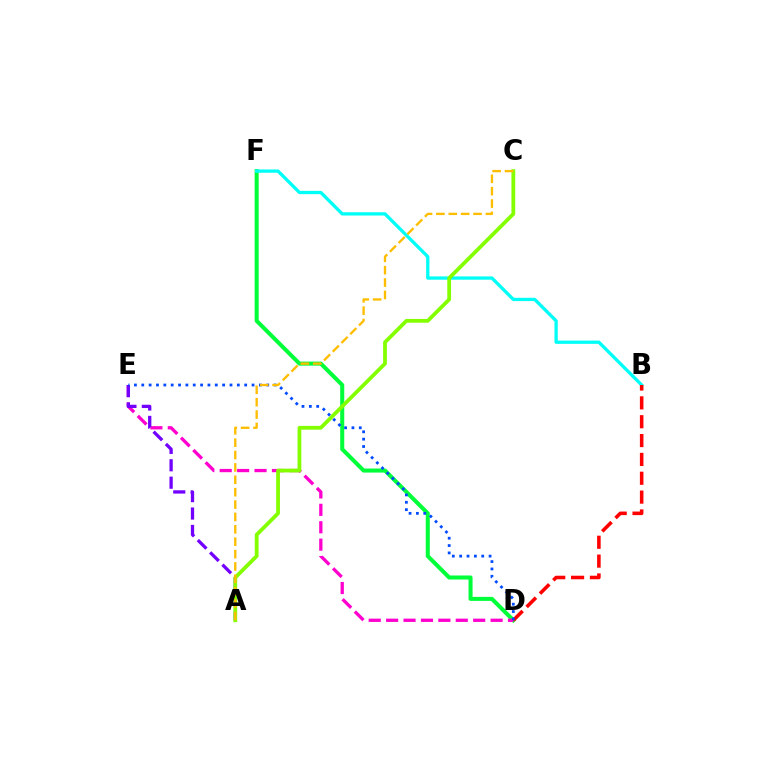{('D', 'F'): [{'color': '#00ff39', 'line_style': 'solid', 'thickness': 2.9}], ('B', 'F'): [{'color': '#00fff6', 'line_style': 'solid', 'thickness': 2.37}], ('D', 'E'): [{'color': '#ff00cf', 'line_style': 'dashed', 'thickness': 2.37}, {'color': '#004bff', 'line_style': 'dotted', 'thickness': 2.0}], ('A', 'E'): [{'color': '#7200ff', 'line_style': 'dashed', 'thickness': 2.36}], ('B', 'D'): [{'color': '#ff0000', 'line_style': 'dashed', 'thickness': 2.56}], ('A', 'C'): [{'color': '#84ff00', 'line_style': 'solid', 'thickness': 2.72}, {'color': '#ffbd00', 'line_style': 'dashed', 'thickness': 1.68}]}